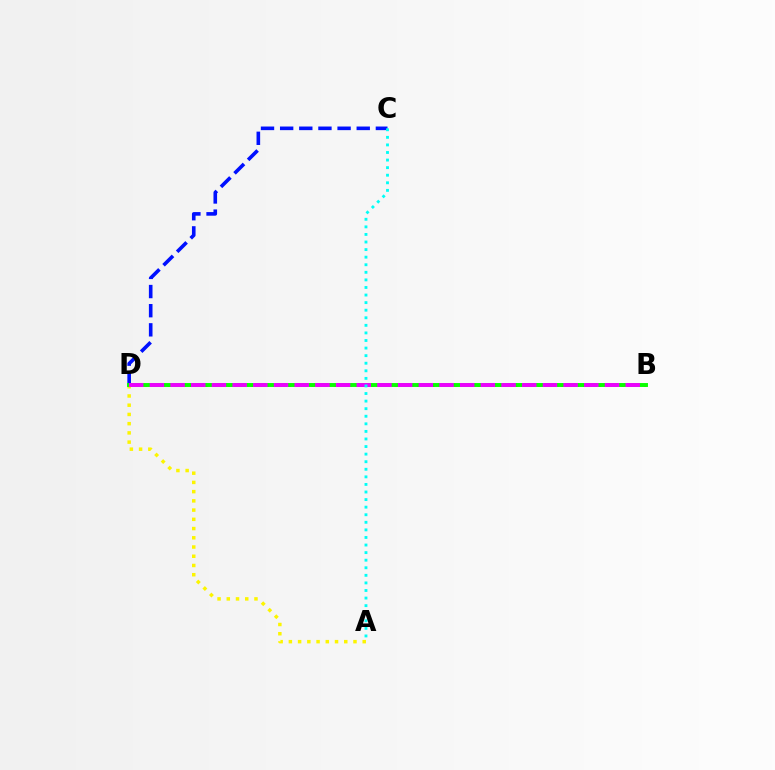{('A', 'D'): [{'color': '#fcf500', 'line_style': 'dotted', 'thickness': 2.51}], ('B', 'D'): [{'color': '#ff0000', 'line_style': 'dotted', 'thickness': 2.06}, {'color': '#08ff00', 'line_style': 'solid', 'thickness': 2.82}, {'color': '#ee00ff', 'line_style': 'dashed', 'thickness': 2.81}], ('C', 'D'): [{'color': '#0010ff', 'line_style': 'dashed', 'thickness': 2.6}], ('A', 'C'): [{'color': '#00fff6', 'line_style': 'dotted', 'thickness': 2.06}]}